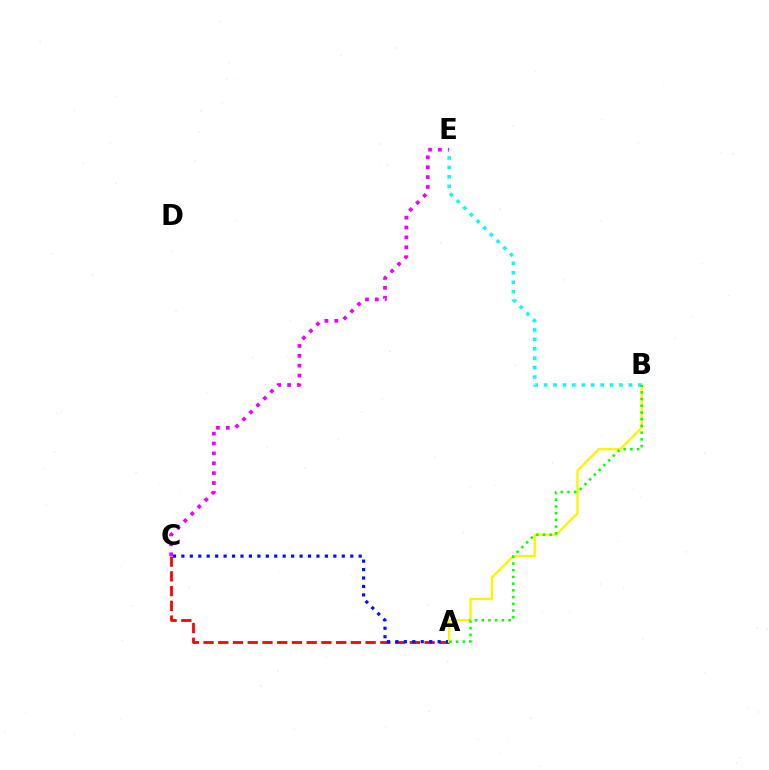{('A', 'C'): [{'color': '#ff0000', 'line_style': 'dashed', 'thickness': 2.0}, {'color': '#0010ff', 'line_style': 'dotted', 'thickness': 2.29}], ('C', 'E'): [{'color': '#ee00ff', 'line_style': 'dotted', 'thickness': 2.68}], ('A', 'B'): [{'color': '#fcf500', 'line_style': 'solid', 'thickness': 1.7}, {'color': '#08ff00', 'line_style': 'dotted', 'thickness': 1.82}], ('B', 'E'): [{'color': '#00fff6', 'line_style': 'dotted', 'thickness': 2.56}]}